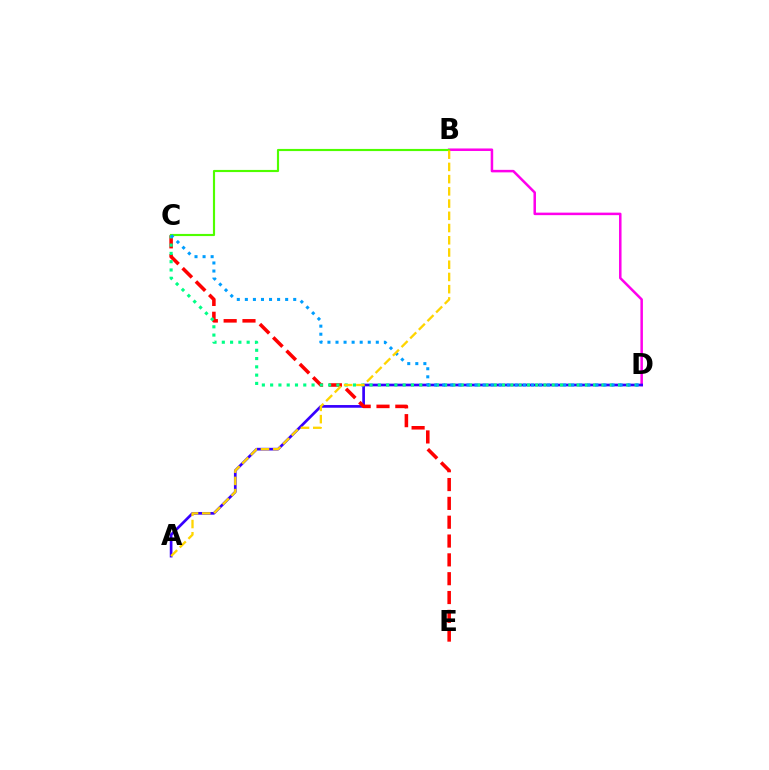{('B', 'D'): [{'color': '#ff00ed', 'line_style': 'solid', 'thickness': 1.81}], ('A', 'D'): [{'color': '#3700ff', 'line_style': 'solid', 'thickness': 1.94}], ('C', 'E'): [{'color': '#ff0000', 'line_style': 'dashed', 'thickness': 2.56}], ('B', 'C'): [{'color': '#4fff00', 'line_style': 'solid', 'thickness': 1.55}], ('C', 'D'): [{'color': '#00ff86', 'line_style': 'dotted', 'thickness': 2.25}, {'color': '#009eff', 'line_style': 'dotted', 'thickness': 2.19}], ('A', 'B'): [{'color': '#ffd500', 'line_style': 'dashed', 'thickness': 1.66}]}